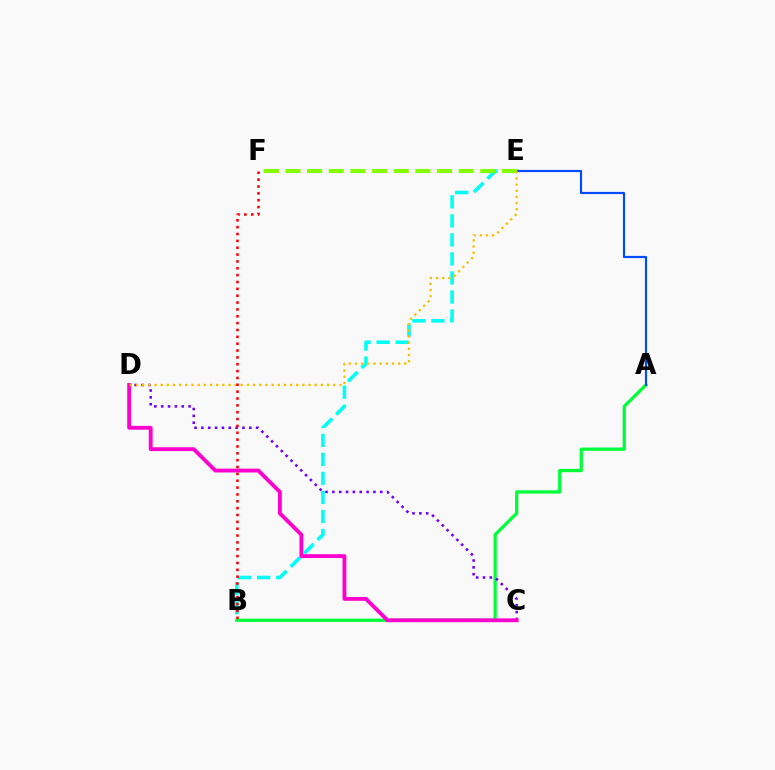{('A', 'B'): [{'color': '#00ff39', 'line_style': 'solid', 'thickness': 2.35}], ('C', 'D'): [{'color': '#7200ff', 'line_style': 'dotted', 'thickness': 1.86}, {'color': '#ff00cf', 'line_style': 'solid', 'thickness': 2.77}], ('A', 'E'): [{'color': '#004bff', 'line_style': 'solid', 'thickness': 1.57}], ('B', 'E'): [{'color': '#00fff6', 'line_style': 'dashed', 'thickness': 2.59}], ('E', 'F'): [{'color': '#84ff00', 'line_style': 'dashed', 'thickness': 2.94}], ('D', 'E'): [{'color': '#ffbd00', 'line_style': 'dotted', 'thickness': 1.67}], ('B', 'F'): [{'color': '#ff0000', 'line_style': 'dotted', 'thickness': 1.86}]}